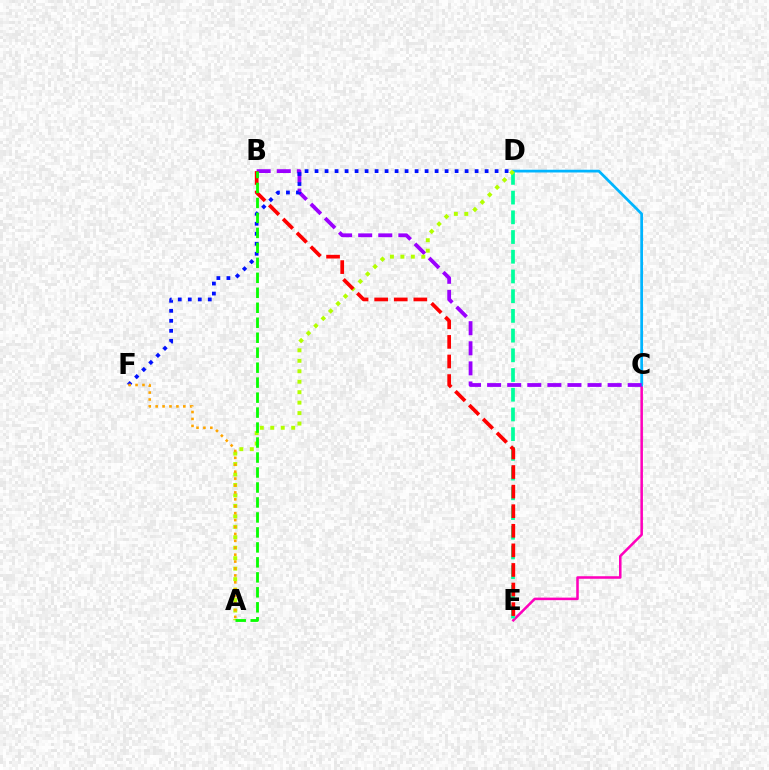{('C', 'E'): [{'color': '#ff00bd', 'line_style': 'solid', 'thickness': 1.83}], ('C', 'D'): [{'color': '#00b5ff', 'line_style': 'solid', 'thickness': 1.97}], ('B', 'C'): [{'color': '#9b00ff', 'line_style': 'dashed', 'thickness': 2.73}], ('D', 'E'): [{'color': '#00ff9d', 'line_style': 'dashed', 'thickness': 2.68}], ('D', 'F'): [{'color': '#0010ff', 'line_style': 'dotted', 'thickness': 2.72}], ('A', 'D'): [{'color': '#b3ff00', 'line_style': 'dotted', 'thickness': 2.84}], ('A', 'F'): [{'color': '#ffa500', 'line_style': 'dotted', 'thickness': 1.88}], ('B', 'E'): [{'color': '#ff0000', 'line_style': 'dashed', 'thickness': 2.66}], ('A', 'B'): [{'color': '#08ff00', 'line_style': 'dashed', 'thickness': 2.03}]}